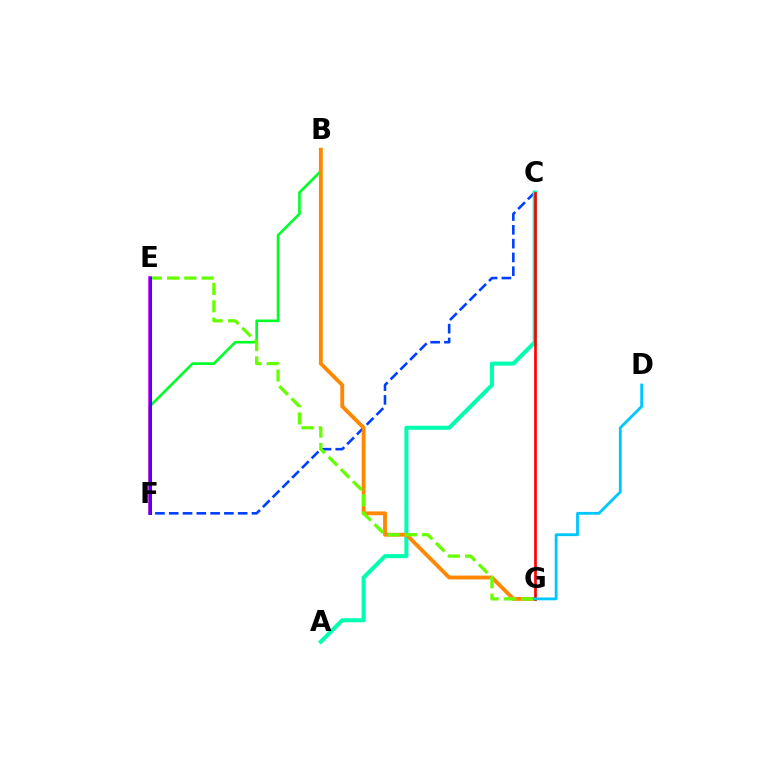{('C', 'F'): [{'color': '#003fff', 'line_style': 'dashed', 'thickness': 1.87}], ('B', 'F'): [{'color': '#00ff27', 'line_style': 'solid', 'thickness': 1.9}], ('A', 'C'): [{'color': '#00ffaf', 'line_style': 'solid', 'thickness': 2.91}], ('B', 'G'): [{'color': '#ff8800', 'line_style': 'solid', 'thickness': 2.77}], ('E', 'G'): [{'color': '#66ff00', 'line_style': 'dashed', 'thickness': 2.35}], ('E', 'F'): [{'color': '#ff00a0', 'line_style': 'dotted', 'thickness': 2.17}, {'color': '#eeff00', 'line_style': 'dotted', 'thickness': 1.86}, {'color': '#d600ff', 'line_style': 'solid', 'thickness': 2.56}, {'color': '#4f00ff', 'line_style': 'solid', 'thickness': 2.19}], ('C', 'G'): [{'color': '#ff0000', 'line_style': 'solid', 'thickness': 1.94}], ('D', 'G'): [{'color': '#00c7ff', 'line_style': 'solid', 'thickness': 2.03}]}